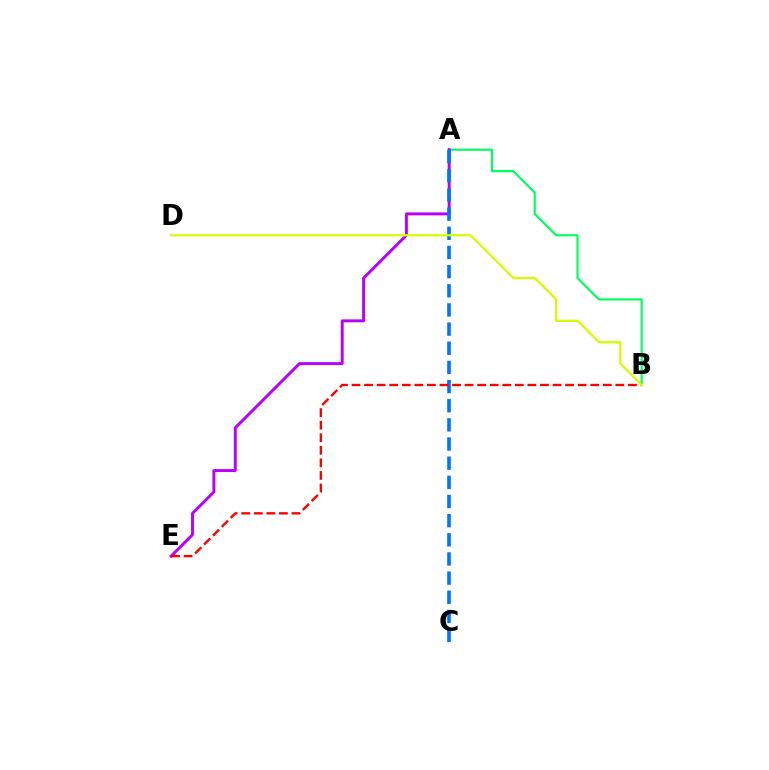{('A', 'B'): [{'color': '#00ff5c', 'line_style': 'solid', 'thickness': 1.55}], ('A', 'E'): [{'color': '#b900ff', 'line_style': 'solid', 'thickness': 2.12}], ('A', 'C'): [{'color': '#0074ff', 'line_style': 'dashed', 'thickness': 2.6}], ('B', 'E'): [{'color': '#ff0000', 'line_style': 'dashed', 'thickness': 1.71}], ('B', 'D'): [{'color': '#d1ff00', 'line_style': 'solid', 'thickness': 1.63}]}